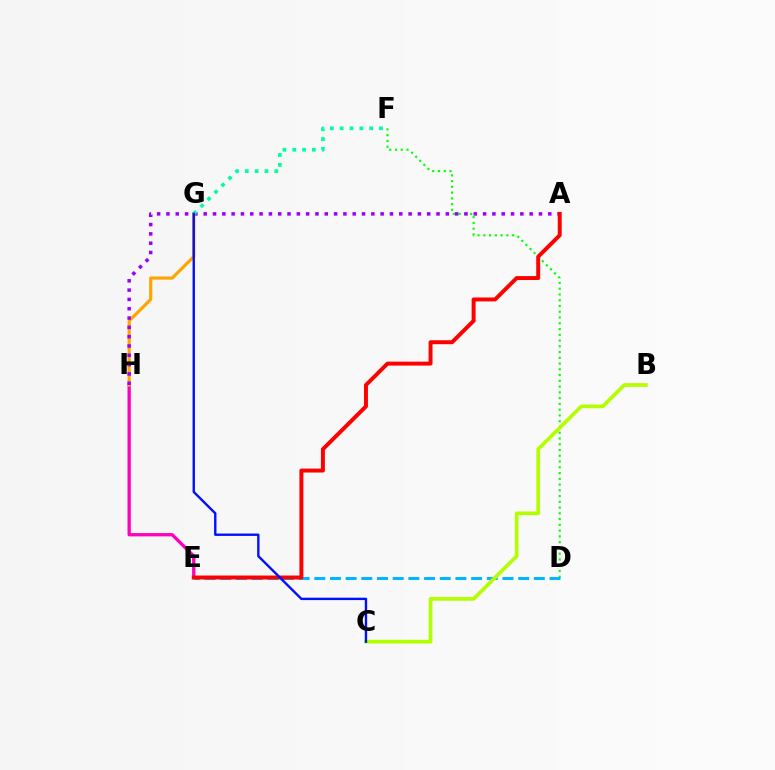{('E', 'H'): [{'color': '#ff00bd', 'line_style': 'solid', 'thickness': 2.37}], ('G', 'H'): [{'color': '#ffa500', 'line_style': 'solid', 'thickness': 2.3}], ('D', 'F'): [{'color': '#08ff00', 'line_style': 'dotted', 'thickness': 1.57}], ('A', 'H'): [{'color': '#9b00ff', 'line_style': 'dotted', 'thickness': 2.53}], ('F', 'G'): [{'color': '#00ff9d', 'line_style': 'dotted', 'thickness': 2.67}], ('D', 'E'): [{'color': '#00b5ff', 'line_style': 'dashed', 'thickness': 2.13}], ('A', 'E'): [{'color': '#ff0000', 'line_style': 'solid', 'thickness': 2.84}], ('B', 'C'): [{'color': '#b3ff00', 'line_style': 'solid', 'thickness': 2.66}], ('C', 'G'): [{'color': '#0010ff', 'line_style': 'solid', 'thickness': 1.72}]}